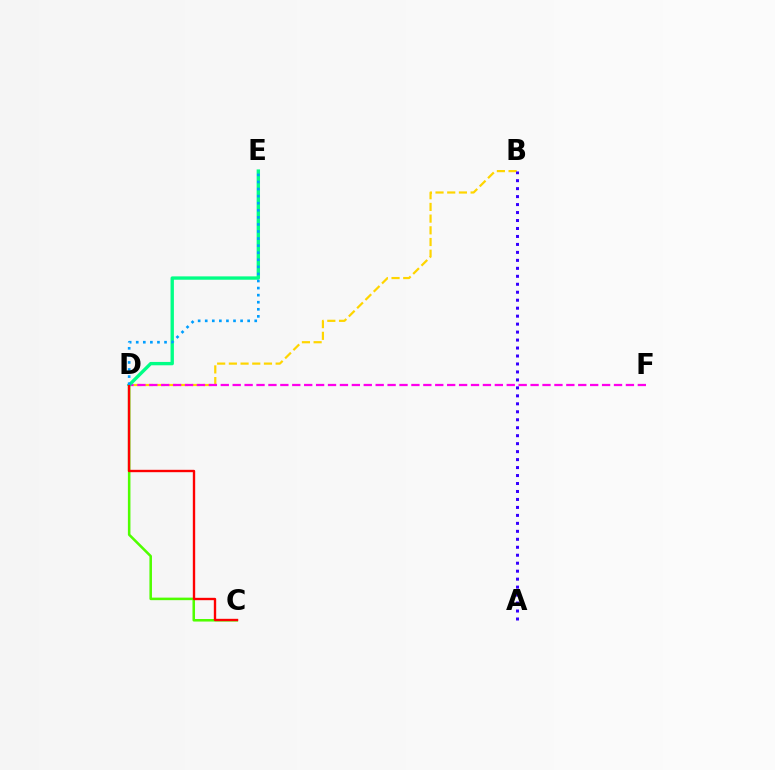{('B', 'D'): [{'color': '#ffd500', 'line_style': 'dashed', 'thickness': 1.59}], ('D', 'F'): [{'color': '#ff00ed', 'line_style': 'dashed', 'thickness': 1.62}], ('C', 'D'): [{'color': '#4fff00', 'line_style': 'solid', 'thickness': 1.83}, {'color': '#ff0000', 'line_style': 'solid', 'thickness': 1.7}], ('D', 'E'): [{'color': '#00ff86', 'line_style': 'solid', 'thickness': 2.42}, {'color': '#009eff', 'line_style': 'dotted', 'thickness': 1.92}], ('A', 'B'): [{'color': '#3700ff', 'line_style': 'dotted', 'thickness': 2.17}]}